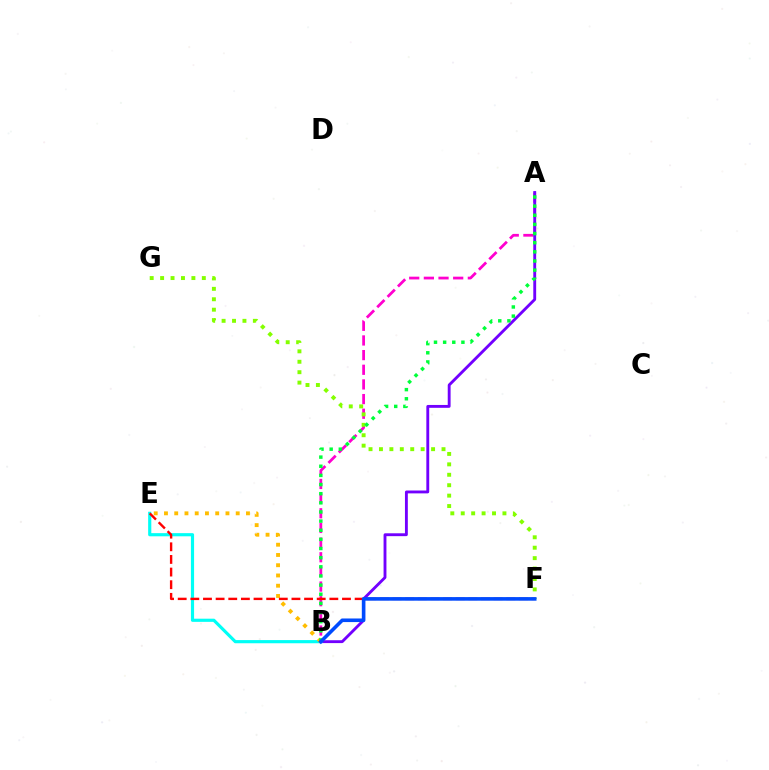{('A', 'B'): [{'color': '#ff00cf', 'line_style': 'dashed', 'thickness': 1.99}, {'color': '#7200ff', 'line_style': 'solid', 'thickness': 2.06}, {'color': '#00ff39', 'line_style': 'dotted', 'thickness': 2.48}], ('B', 'E'): [{'color': '#00fff6', 'line_style': 'solid', 'thickness': 2.28}, {'color': '#ffbd00', 'line_style': 'dotted', 'thickness': 2.78}], ('E', 'F'): [{'color': '#ff0000', 'line_style': 'dashed', 'thickness': 1.72}], ('F', 'G'): [{'color': '#84ff00', 'line_style': 'dotted', 'thickness': 2.83}], ('B', 'F'): [{'color': '#004bff', 'line_style': 'solid', 'thickness': 2.59}]}